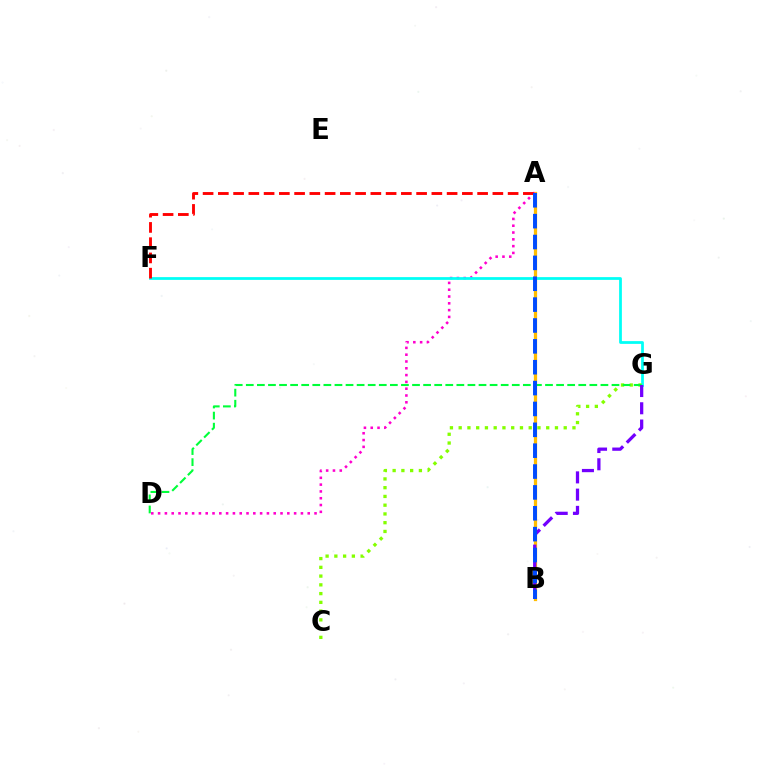{('A', 'B'): [{'color': '#ffbd00', 'line_style': 'solid', 'thickness': 2.34}, {'color': '#004bff', 'line_style': 'dashed', 'thickness': 2.83}], ('A', 'D'): [{'color': '#ff00cf', 'line_style': 'dotted', 'thickness': 1.85}], ('F', 'G'): [{'color': '#00fff6', 'line_style': 'solid', 'thickness': 1.99}], ('C', 'G'): [{'color': '#84ff00', 'line_style': 'dotted', 'thickness': 2.38}], ('A', 'F'): [{'color': '#ff0000', 'line_style': 'dashed', 'thickness': 2.07}], ('D', 'G'): [{'color': '#00ff39', 'line_style': 'dashed', 'thickness': 1.51}], ('B', 'G'): [{'color': '#7200ff', 'line_style': 'dashed', 'thickness': 2.34}]}